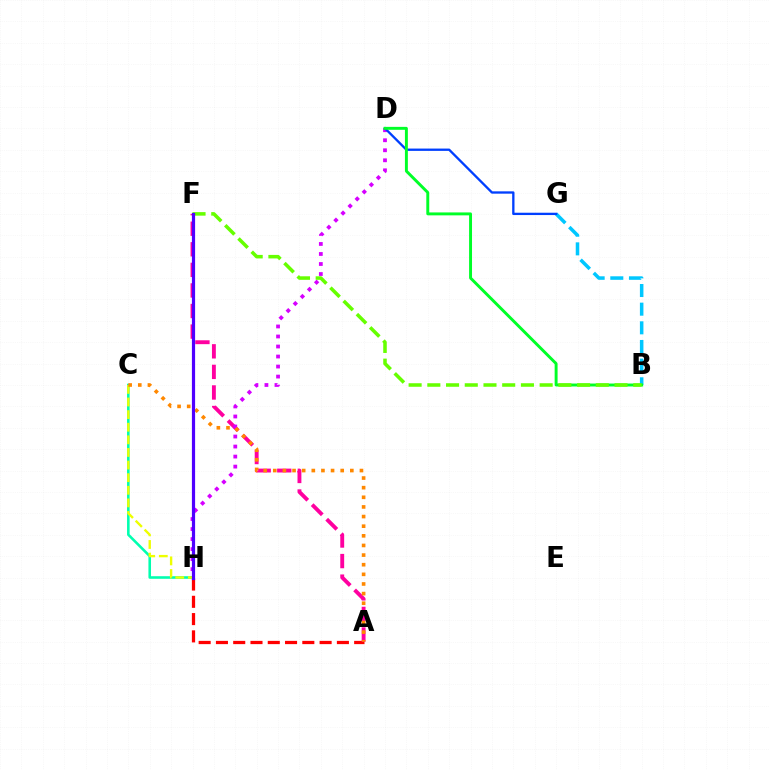{('A', 'H'): [{'color': '#ff0000', 'line_style': 'dashed', 'thickness': 2.35}], ('C', 'H'): [{'color': '#00ffaf', 'line_style': 'solid', 'thickness': 1.86}, {'color': '#eeff00', 'line_style': 'dashed', 'thickness': 1.71}], ('B', 'G'): [{'color': '#00c7ff', 'line_style': 'dashed', 'thickness': 2.53}], ('A', 'F'): [{'color': '#ff00a0', 'line_style': 'dashed', 'thickness': 2.79}], ('D', 'H'): [{'color': '#d600ff', 'line_style': 'dotted', 'thickness': 2.72}], ('D', 'G'): [{'color': '#003fff', 'line_style': 'solid', 'thickness': 1.67}], ('B', 'D'): [{'color': '#00ff27', 'line_style': 'solid', 'thickness': 2.11}], ('B', 'F'): [{'color': '#66ff00', 'line_style': 'dashed', 'thickness': 2.54}], ('A', 'C'): [{'color': '#ff8800', 'line_style': 'dotted', 'thickness': 2.62}], ('F', 'H'): [{'color': '#4f00ff', 'line_style': 'solid', 'thickness': 2.3}]}